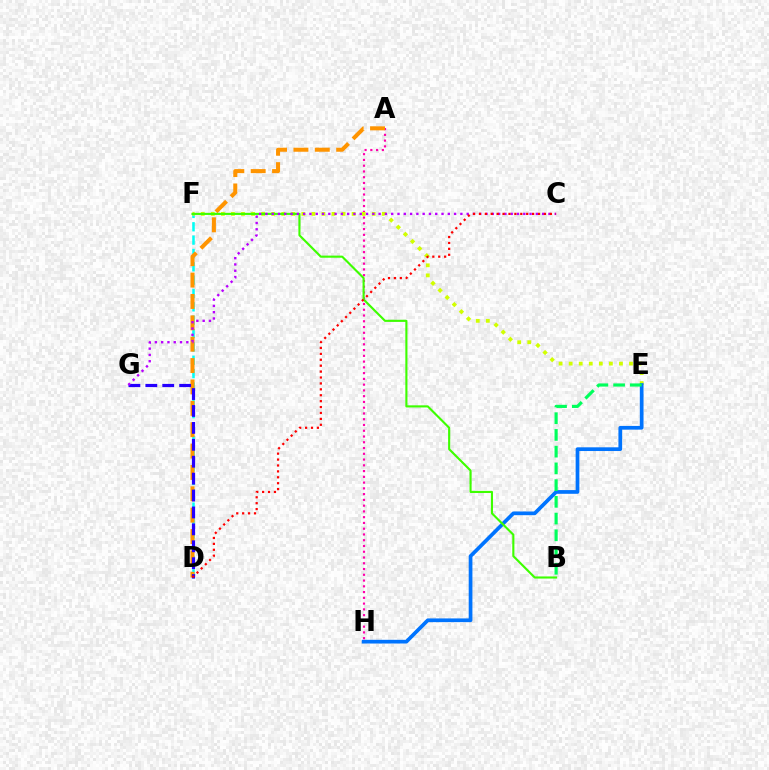{('D', 'F'): [{'color': '#00fff6', 'line_style': 'dashed', 'thickness': 1.81}], ('A', 'H'): [{'color': '#ff00ac', 'line_style': 'dotted', 'thickness': 1.57}], ('E', 'F'): [{'color': '#d1ff00', 'line_style': 'dotted', 'thickness': 2.73}], ('A', 'D'): [{'color': '#ff9400', 'line_style': 'dashed', 'thickness': 2.9}], ('D', 'G'): [{'color': '#2500ff', 'line_style': 'dashed', 'thickness': 2.3}], ('E', 'H'): [{'color': '#0074ff', 'line_style': 'solid', 'thickness': 2.67}], ('B', 'E'): [{'color': '#00ff5c', 'line_style': 'dashed', 'thickness': 2.27}], ('B', 'F'): [{'color': '#3dff00', 'line_style': 'solid', 'thickness': 1.53}], ('C', 'G'): [{'color': '#b900ff', 'line_style': 'dotted', 'thickness': 1.71}], ('C', 'D'): [{'color': '#ff0000', 'line_style': 'dotted', 'thickness': 1.61}]}